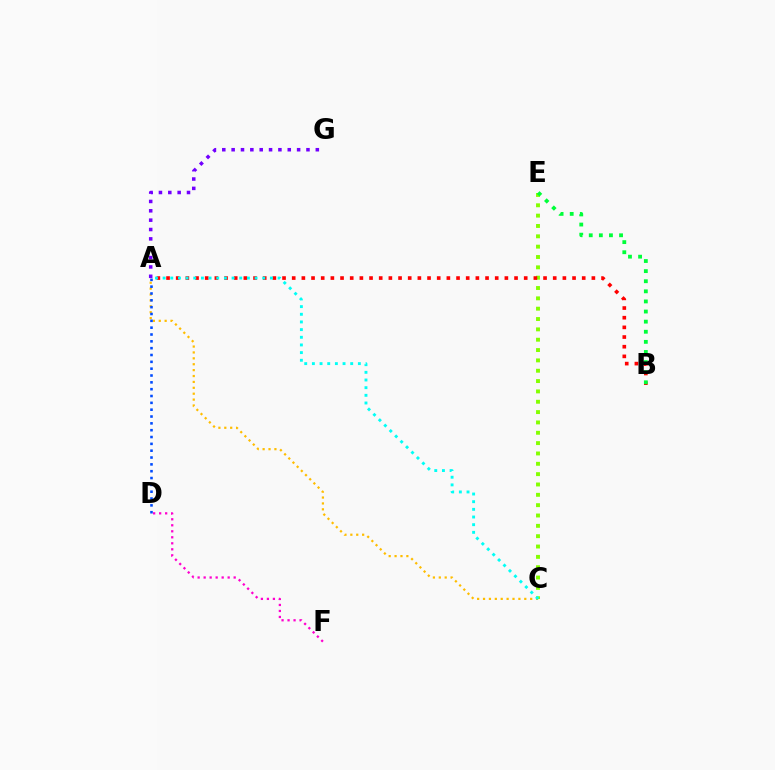{('A', 'C'): [{'color': '#ffbd00', 'line_style': 'dotted', 'thickness': 1.6}, {'color': '#00fff6', 'line_style': 'dotted', 'thickness': 2.08}], ('A', 'G'): [{'color': '#7200ff', 'line_style': 'dotted', 'thickness': 2.54}], ('C', 'E'): [{'color': '#84ff00', 'line_style': 'dotted', 'thickness': 2.81}], ('D', 'F'): [{'color': '#ff00cf', 'line_style': 'dotted', 'thickness': 1.63}], ('A', 'B'): [{'color': '#ff0000', 'line_style': 'dotted', 'thickness': 2.63}], ('B', 'E'): [{'color': '#00ff39', 'line_style': 'dotted', 'thickness': 2.75}], ('A', 'D'): [{'color': '#004bff', 'line_style': 'dotted', 'thickness': 1.86}]}